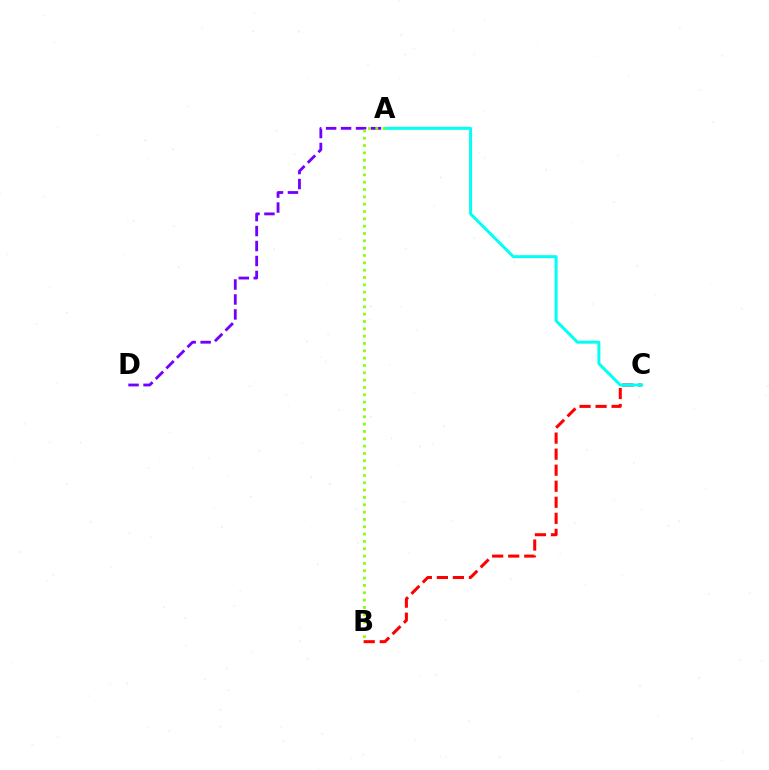{('A', 'D'): [{'color': '#7200ff', 'line_style': 'dashed', 'thickness': 2.03}], ('B', 'C'): [{'color': '#ff0000', 'line_style': 'dashed', 'thickness': 2.18}], ('A', 'C'): [{'color': '#00fff6', 'line_style': 'solid', 'thickness': 2.14}], ('A', 'B'): [{'color': '#84ff00', 'line_style': 'dotted', 'thickness': 1.99}]}